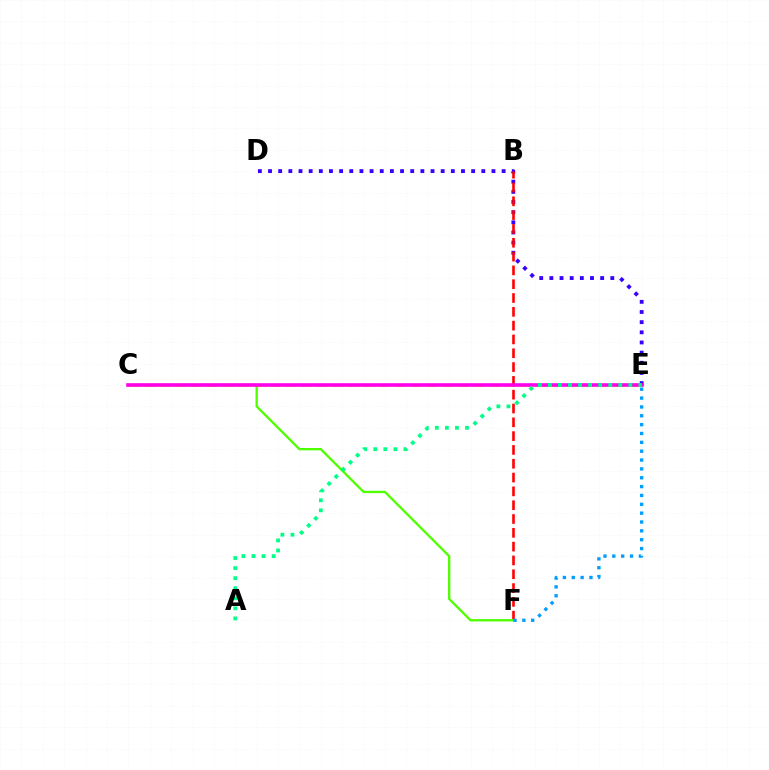{('D', 'E'): [{'color': '#3700ff', 'line_style': 'dotted', 'thickness': 2.76}], ('B', 'F'): [{'color': '#ff0000', 'line_style': 'dashed', 'thickness': 1.88}], ('C', 'F'): [{'color': '#4fff00', 'line_style': 'solid', 'thickness': 1.67}], ('C', 'E'): [{'color': '#ffd500', 'line_style': 'dashed', 'thickness': 2.13}, {'color': '#ff00ed', 'line_style': 'solid', 'thickness': 2.6}], ('A', 'E'): [{'color': '#00ff86', 'line_style': 'dotted', 'thickness': 2.73}], ('E', 'F'): [{'color': '#009eff', 'line_style': 'dotted', 'thickness': 2.4}]}